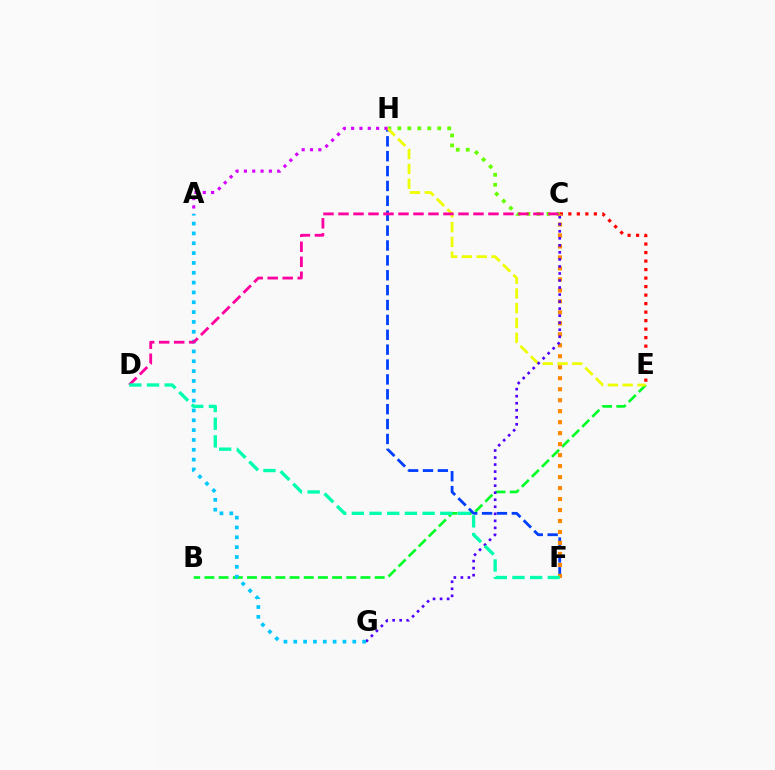{('C', 'H'): [{'color': '#66ff00', 'line_style': 'dotted', 'thickness': 2.71}], ('C', 'E'): [{'color': '#ff0000', 'line_style': 'dotted', 'thickness': 2.31}], ('B', 'E'): [{'color': '#00ff27', 'line_style': 'dashed', 'thickness': 1.93}], ('F', 'H'): [{'color': '#003fff', 'line_style': 'dashed', 'thickness': 2.02}], ('E', 'H'): [{'color': '#eeff00', 'line_style': 'dashed', 'thickness': 2.01}], ('C', 'F'): [{'color': '#ff8800', 'line_style': 'dotted', 'thickness': 2.98}], ('A', 'H'): [{'color': '#d600ff', 'line_style': 'dotted', 'thickness': 2.26}], ('C', 'G'): [{'color': '#4f00ff', 'line_style': 'dotted', 'thickness': 1.91}], ('A', 'G'): [{'color': '#00c7ff', 'line_style': 'dotted', 'thickness': 2.67}], ('C', 'D'): [{'color': '#ff00a0', 'line_style': 'dashed', 'thickness': 2.04}], ('D', 'F'): [{'color': '#00ffaf', 'line_style': 'dashed', 'thickness': 2.4}]}